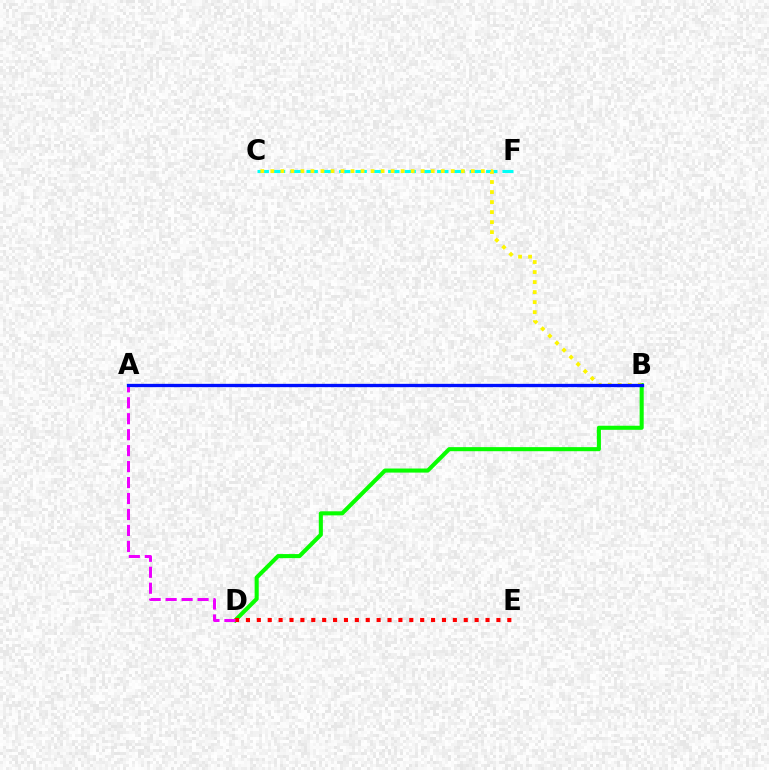{('C', 'F'): [{'color': '#00fff6', 'line_style': 'dashed', 'thickness': 2.22}], ('B', 'D'): [{'color': '#08ff00', 'line_style': 'solid', 'thickness': 2.93}], ('D', 'E'): [{'color': '#ff0000', 'line_style': 'dotted', 'thickness': 2.96}], ('B', 'C'): [{'color': '#fcf500', 'line_style': 'dotted', 'thickness': 2.72}], ('A', 'D'): [{'color': '#ee00ff', 'line_style': 'dashed', 'thickness': 2.17}], ('A', 'B'): [{'color': '#0010ff', 'line_style': 'solid', 'thickness': 2.38}]}